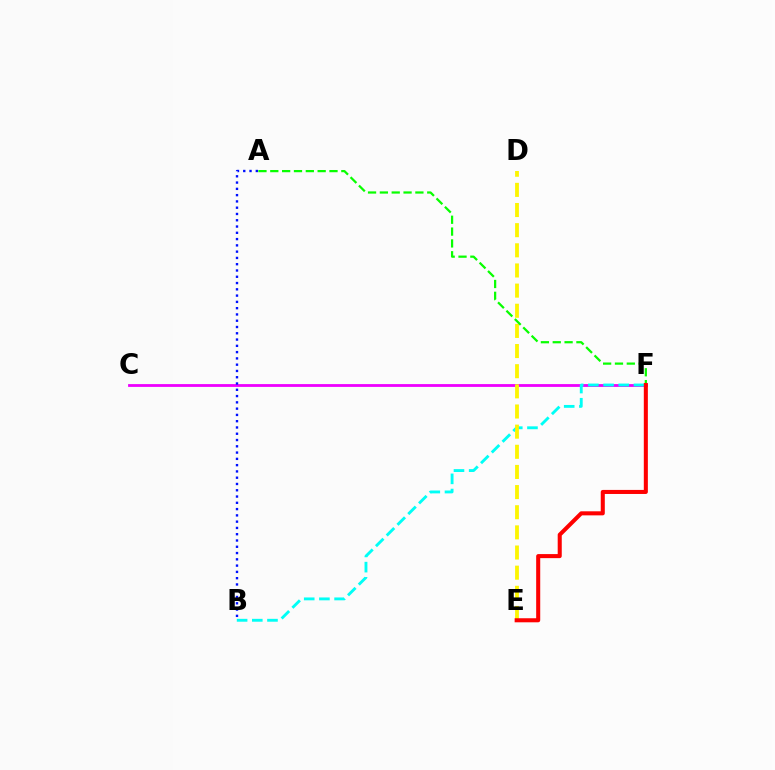{('C', 'F'): [{'color': '#ee00ff', 'line_style': 'solid', 'thickness': 2.02}], ('B', 'F'): [{'color': '#00fff6', 'line_style': 'dashed', 'thickness': 2.06}], ('D', 'E'): [{'color': '#fcf500', 'line_style': 'dashed', 'thickness': 2.74}], ('A', 'B'): [{'color': '#0010ff', 'line_style': 'dotted', 'thickness': 1.71}], ('A', 'F'): [{'color': '#08ff00', 'line_style': 'dashed', 'thickness': 1.61}], ('E', 'F'): [{'color': '#ff0000', 'line_style': 'solid', 'thickness': 2.92}]}